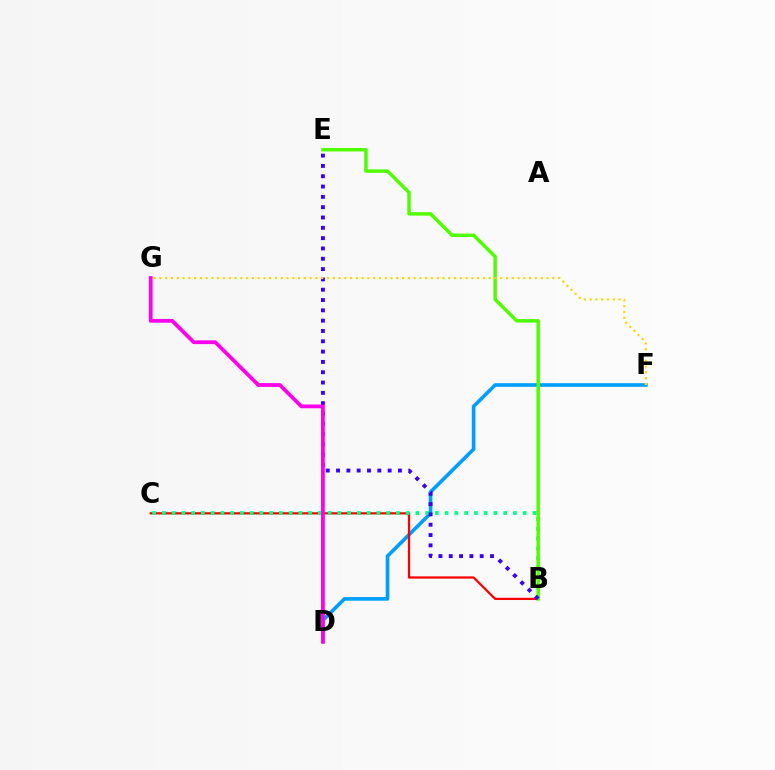{('D', 'F'): [{'color': '#009eff', 'line_style': 'solid', 'thickness': 2.61}], ('B', 'C'): [{'color': '#ff0000', 'line_style': 'solid', 'thickness': 1.62}, {'color': '#00ff86', 'line_style': 'dotted', 'thickness': 2.65}], ('B', 'E'): [{'color': '#4fff00', 'line_style': 'solid', 'thickness': 2.5}, {'color': '#3700ff', 'line_style': 'dotted', 'thickness': 2.8}], ('D', 'G'): [{'color': '#ff00ed', 'line_style': 'solid', 'thickness': 2.72}], ('F', 'G'): [{'color': '#ffd500', 'line_style': 'dotted', 'thickness': 1.57}]}